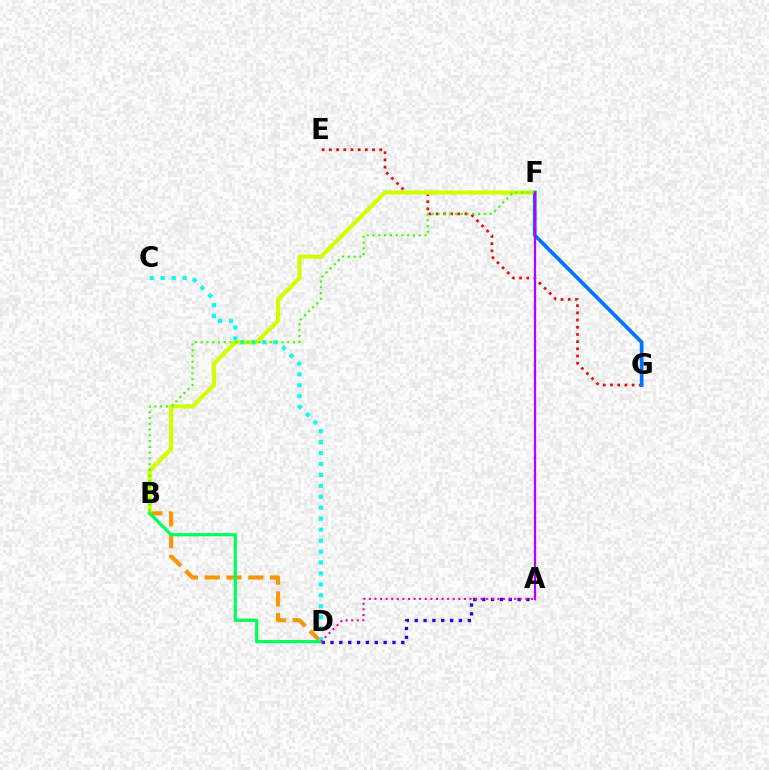{('A', 'D'): [{'color': '#2500ff', 'line_style': 'dotted', 'thickness': 2.4}, {'color': '#ff00ac', 'line_style': 'dotted', 'thickness': 1.52}], ('B', 'D'): [{'color': '#ff9400', 'line_style': 'dashed', 'thickness': 2.96}, {'color': '#00ff5c', 'line_style': 'solid', 'thickness': 2.3}], ('E', 'G'): [{'color': '#ff0000', 'line_style': 'dotted', 'thickness': 1.96}], ('B', 'F'): [{'color': '#d1ff00', 'line_style': 'solid', 'thickness': 2.99}, {'color': '#3dff00', 'line_style': 'dotted', 'thickness': 1.57}], ('F', 'G'): [{'color': '#0074ff', 'line_style': 'solid', 'thickness': 2.66}], ('C', 'D'): [{'color': '#00fff6', 'line_style': 'dotted', 'thickness': 2.97}], ('A', 'F'): [{'color': '#b900ff', 'line_style': 'solid', 'thickness': 1.62}]}